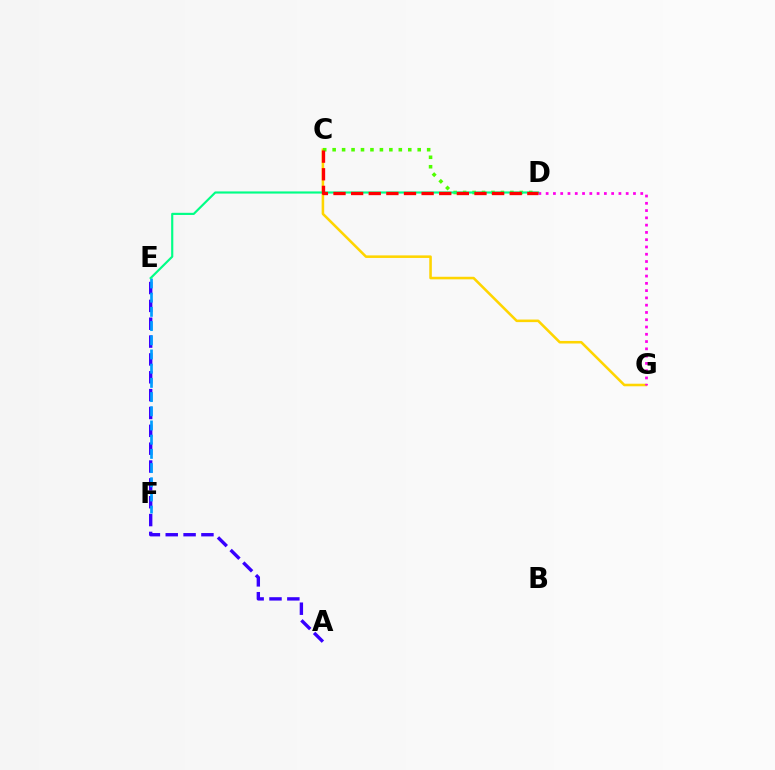{('C', 'G'): [{'color': '#ffd500', 'line_style': 'solid', 'thickness': 1.85}], ('A', 'E'): [{'color': '#3700ff', 'line_style': 'dashed', 'thickness': 2.42}], ('E', 'F'): [{'color': '#009eff', 'line_style': 'dashed', 'thickness': 1.93}], ('D', 'G'): [{'color': '#ff00ed', 'line_style': 'dotted', 'thickness': 1.98}], ('C', 'D'): [{'color': '#4fff00', 'line_style': 'dotted', 'thickness': 2.57}, {'color': '#ff0000', 'line_style': 'dashed', 'thickness': 2.39}], ('D', 'E'): [{'color': '#00ff86', 'line_style': 'solid', 'thickness': 1.55}]}